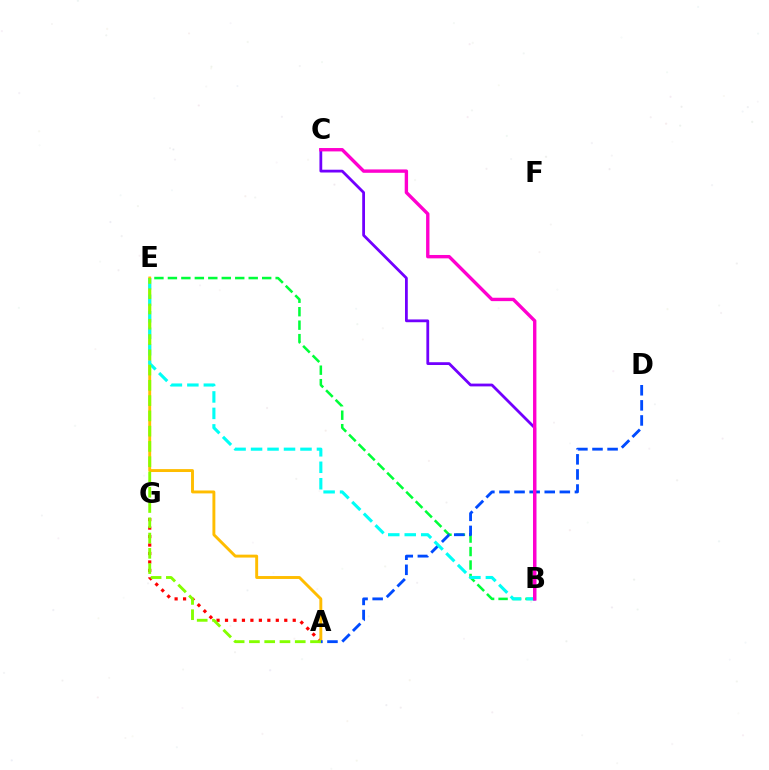{('B', 'E'): [{'color': '#00ff39', 'line_style': 'dashed', 'thickness': 1.83}, {'color': '#00fff6', 'line_style': 'dashed', 'thickness': 2.24}], ('B', 'C'): [{'color': '#7200ff', 'line_style': 'solid', 'thickness': 2.01}, {'color': '#ff00cf', 'line_style': 'solid', 'thickness': 2.43}], ('A', 'G'): [{'color': '#ff0000', 'line_style': 'dotted', 'thickness': 2.3}], ('A', 'E'): [{'color': '#ffbd00', 'line_style': 'solid', 'thickness': 2.1}, {'color': '#84ff00', 'line_style': 'dashed', 'thickness': 2.07}], ('A', 'D'): [{'color': '#004bff', 'line_style': 'dashed', 'thickness': 2.05}]}